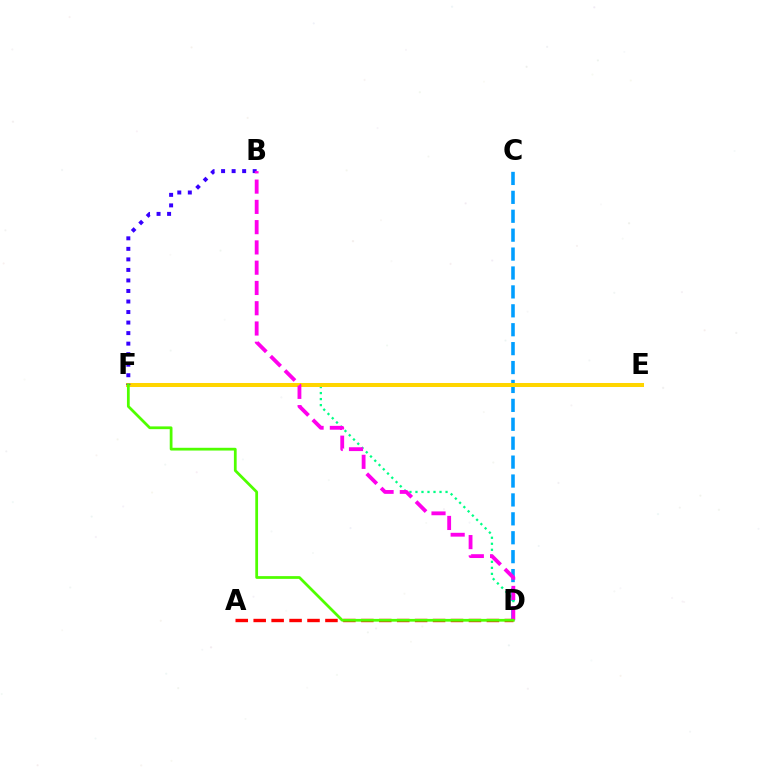{('C', 'D'): [{'color': '#009eff', 'line_style': 'dashed', 'thickness': 2.57}], ('D', 'F'): [{'color': '#00ff86', 'line_style': 'dotted', 'thickness': 1.63}, {'color': '#4fff00', 'line_style': 'solid', 'thickness': 1.99}], ('A', 'D'): [{'color': '#ff0000', 'line_style': 'dashed', 'thickness': 2.44}], ('E', 'F'): [{'color': '#ffd500', 'line_style': 'solid', 'thickness': 2.89}], ('B', 'F'): [{'color': '#3700ff', 'line_style': 'dotted', 'thickness': 2.86}], ('B', 'D'): [{'color': '#ff00ed', 'line_style': 'dashed', 'thickness': 2.75}]}